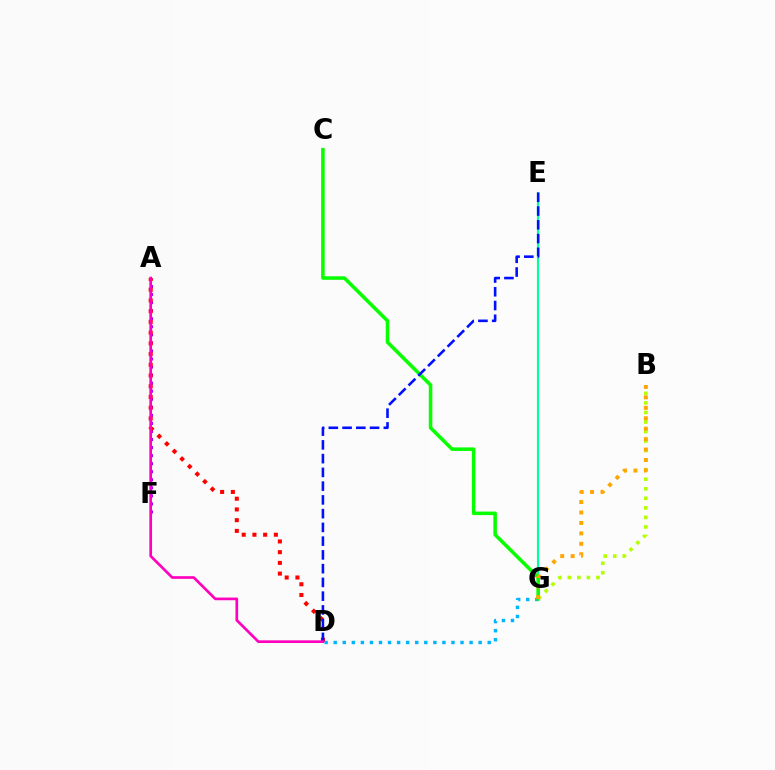{('E', 'G'): [{'color': '#00ff9d', 'line_style': 'solid', 'thickness': 1.55}], ('D', 'G'): [{'color': '#00b5ff', 'line_style': 'dotted', 'thickness': 2.46}], ('A', 'F'): [{'color': '#9b00ff', 'line_style': 'dotted', 'thickness': 2.19}], ('C', 'G'): [{'color': '#08ff00', 'line_style': 'solid', 'thickness': 2.55}], ('B', 'G'): [{'color': '#b3ff00', 'line_style': 'dotted', 'thickness': 2.59}, {'color': '#ffa500', 'line_style': 'dotted', 'thickness': 2.84}], ('A', 'D'): [{'color': '#ff0000', 'line_style': 'dotted', 'thickness': 2.91}, {'color': '#ff00bd', 'line_style': 'solid', 'thickness': 1.93}], ('D', 'E'): [{'color': '#0010ff', 'line_style': 'dashed', 'thickness': 1.87}]}